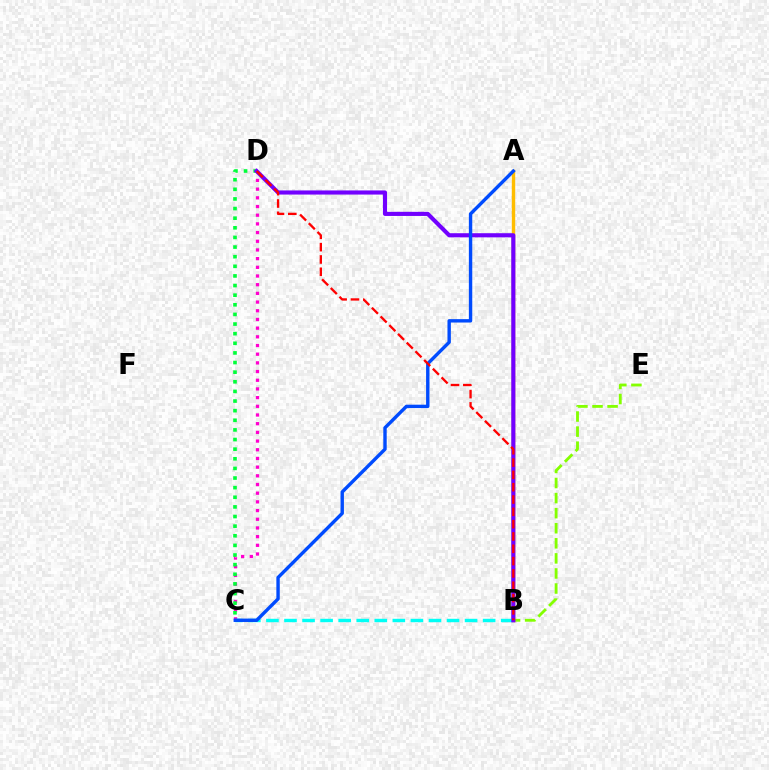{('C', 'D'): [{'color': '#ff00cf', 'line_style': 'dotted', 'thickness': 2.36}, {'color': '#00ff39', 'line_style': 'dotted', 'thickness': 2.61}], ('B', 'E'): [{'color': '#84ff00', 'line_style': 'dashed', 'thickness': 2.05}], ('A', 'B'): [{'color': '#ffbd00', 'line_style': 'solid', 'thickness': 2.46}], ('B', 'C'): [{'color': '#00fff6', 'line_style': 'dashed', 'thickness': 2.45}], ('B', 'D'): [{'color': '#7200ff', 'line_style': 'solid', 'thickness': 2.97}, {'color': '#ff0000', 'line_style': 'dashed', 'thickness': 1.67}], ('A', 'C'): [{'color': '#004bff', 'line_style': 'solid', 'thickness': 2.44}]}